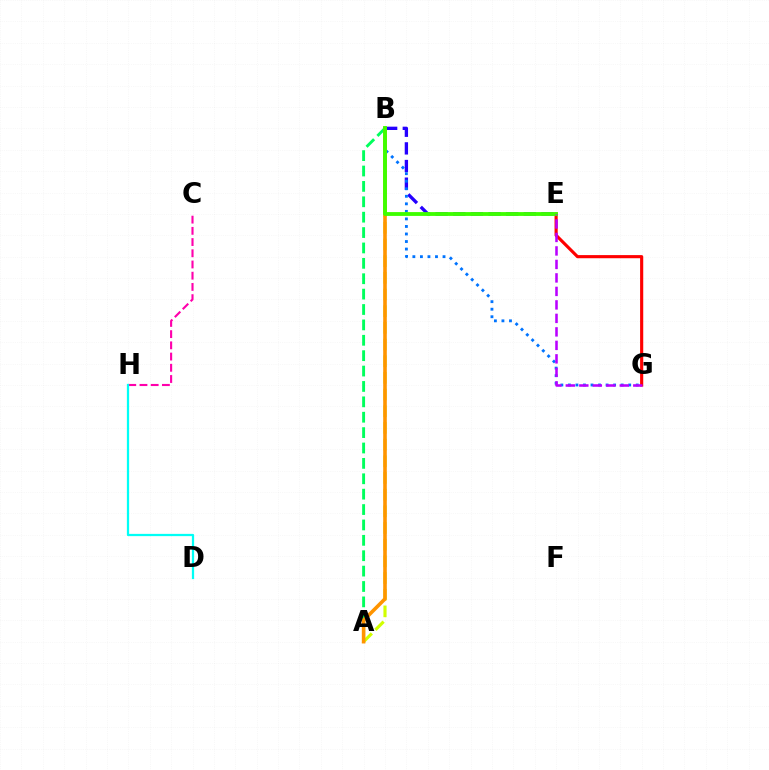{('A', 'B'): [{'color': '#00ff5c', 'line_style': 'dashed', 'thickness': 2.09}, {'color': '#d1ff00', 'line_style': 'dashed', 'thickness': 2.27}, {'color': '#ff9400', 'line_style': 'solid', 'thickness': 2.59}], ('B', 'E'): [{'color': '#2500ff', 'line_style': 'dashed', 'thickness': 2.4}, {'color': '#3dff00', 'line_style': 'solid', 'thickness': 2.75}], ('B', 'G'): [{'color': '#0074ff', 'line_style': 'dotted', 'thickness': 2.05}], ('C', 'H'): [{'color': '#ff00ac', 'line_style': 'dashed', 'thickness': 1.52}], ('D', 'H'): [{'color': '#00fff6', 'line_style': 'solid', 'thickness': 1.62}], ('E', 'G'): [{'color': '#ff0000', 'line_style': 'solid', 'thickness': 2.26}, {'color': '#b900ff', 'line_style': 'dashed', 'thickness': 1.83}]}